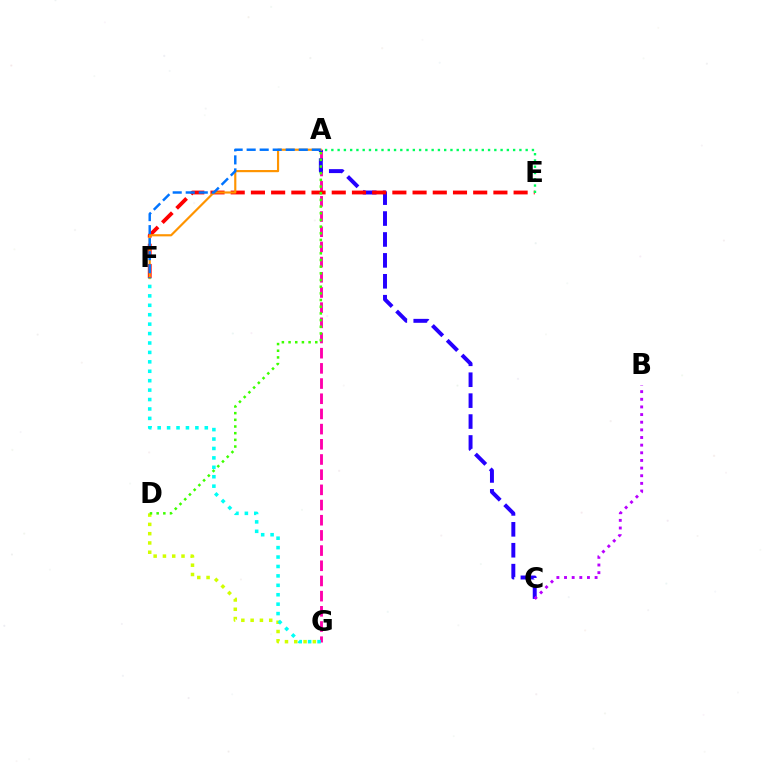{('D', 'G'): [{'color': '#d1ff00', 'line_style': 'dotted', 'thickness': 2.52}], ('A', 'G'): [{'color': '#ff00ac', 'line_style': 'dashed', 'thickness': 2.06}], ('A', 'C'): [{'color': '#2500ff', 'line_style': 'dashed', 'thickness': 2.84}], ('E', 'F'): [{'color': '#ff0000', 'line_style': 'dashed', 'thickness': 2.75}], ('F', 'G'): [{'color': '#00fff6', 'line_style': 'dotted', 'thickness': 2.56}], ('A', 'F'): [{'color': '#ff9400', 'line_style': 'solid', 'thickness': 1.56}, {'color': '#0074ff', 'line_style': 'dashed', 'thickness': 1.77}], ('B', 'C'): [{'color': '#b900ff', 'line_style': 'dotted', 'thickness': 2.08}], ('A', 'D'): [{'color': '#3dff00', 'line_style': 'dotted', 'thickness': 1.81}], ('A', 'E'): [{'color': '#00ff5c', 'line_style': 'dotted', 'thickness': 1.7}]}